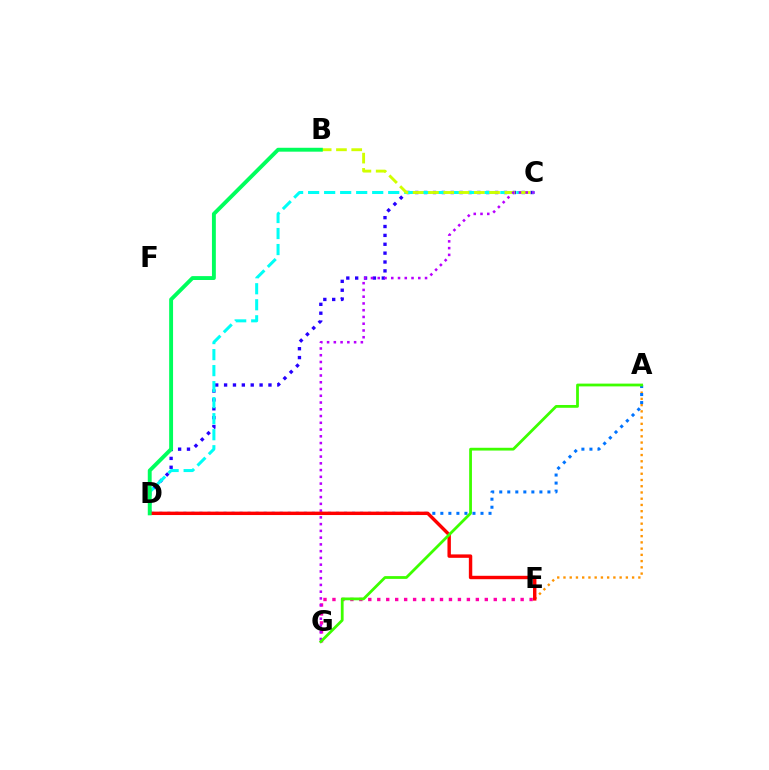{('C', 'D'): [{'color': '#2500ff', 'line_style': 'dotted', 'thickness': 2.41}, {'color': '#00fff6', 'line_style': 'dashed', 'thickness': 2.18}], ('A', 'E'): [{'color': '#ff9400', 'line_style': 'dotted', 'thickness': 1.7}], ('E', 'G'): [{'color': '#ff00ac', 'line_style': 'dotted', 'thickness': 2.43}], ('B', 'C'): [{'color': '#d1ff00', 'line_style': 'dashed', 'thickness': 2.08}], ('A', 'D'): [{'color': '#0074ff', 'line_style': 'dotted', 'thickness': 2.18}], ('C', 'G'): [{'color': '#b900ff', 'line_style': 'dotted', 'thickness': 1.84}], ('D', 'E'): [{'color': '#ff0000', 'line_style': 'solid', 'thickness': 2.46}], ('B', 'D'): [{'color': '#00ff5c', 'line_style': 'solid', 'thickness': 2.8}], ('A', 'G'): [{'color': '#3dff00', 'line_style': 'solid', 'thickness': 2.0}]}